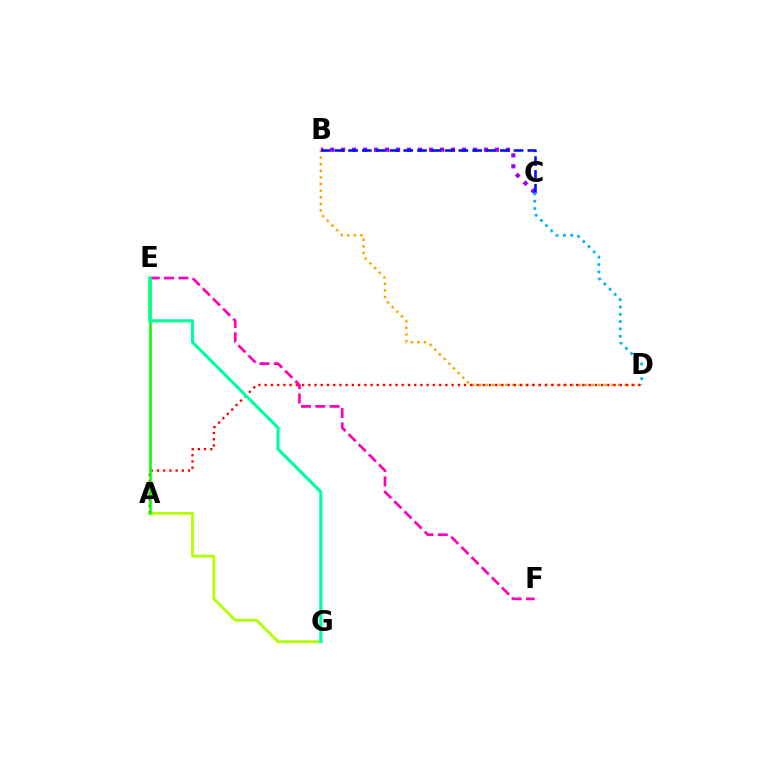{('B', 'D'): [{'color': '#ffa500', 'line_style': 'dotted', 'thickness': 1.8}], ('A', 'D'): [{'color': '#ff0000', 'line_style': 'dotted', 'thickness': 1.69}], ('B', 'C'): [{'color': '#9b00ff', 'line_style': 'dotted', 'thickness': 2.99}, {'color': '#0010ff', 'line_style': 'dashed', 'thickness': 1.87}], ('A', 'G'): [{'color': '#b3ff00', 'line_style': 'solid', 'thickness': 2.02}], ('E', 'F'): [{'color': '#ff00bd', 'line_style': 'dashed', 'thickness': 1.95}], ('A', 'E'): [{'color': '#08ff00', 'line_style': 'solid', 'thickness': 1.87}], ('C', 'D'): [{'color': '#00b5ff', 'line_style': 'dotted', 'thickness': 1.99}], ('E', 'G'): [{'color': '#00ff9d', 'line_style': 'solid', 'thickness': 2.25}]}